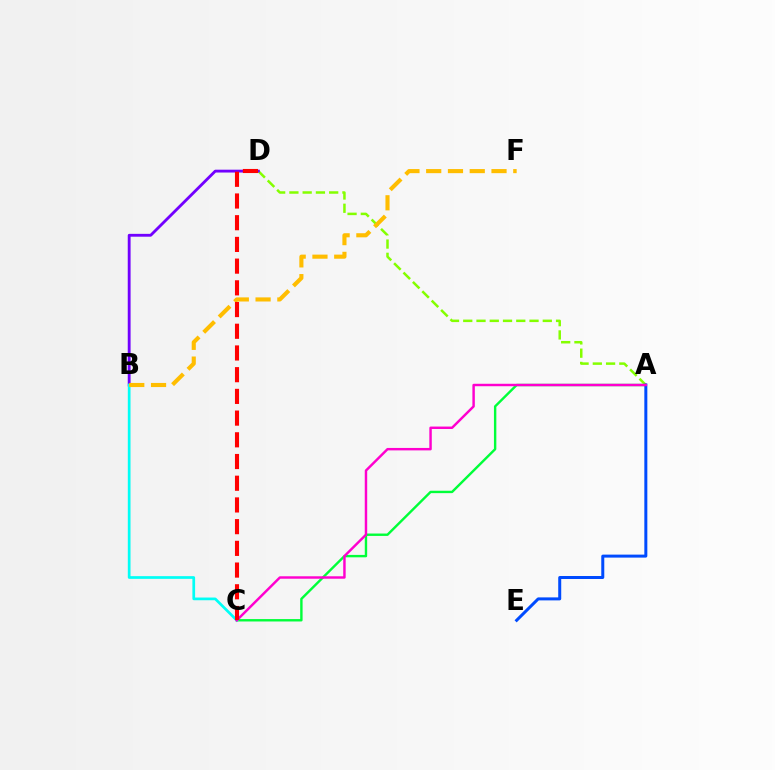{('A', 'D'): [{'color': '#84ff00', 'line_style': 'dashed', 'thickness': 1.8}], ('B', 'D'): [{'color': '#7200ff', 'line_style': 'solid', 'thickness': 2.05}], ('A', 'C'): [{'color': '#00ff39', 'line_style': 'solid', 'thickness': 1.73}, {'color': '#ff00cf', 'line_style': 'solid', 'thickness': 1.76}], ('B', 'C'): [{'color': '#00fff6', 'line_style': 'solid', 'thickness': 1.95}], ('B', 'F'): [{'color': '#ffbd00', 'line_style': 'dashed', 'thickness': 2.96}], ('A', 'E'): [{'color': '#004bff', 'line_style': 'solid', 'thickness': 2.16}], ('C', 'D'): [{'color': '#ff0000', 'line_style': 'dashed', 'thickness': 2.95}]}